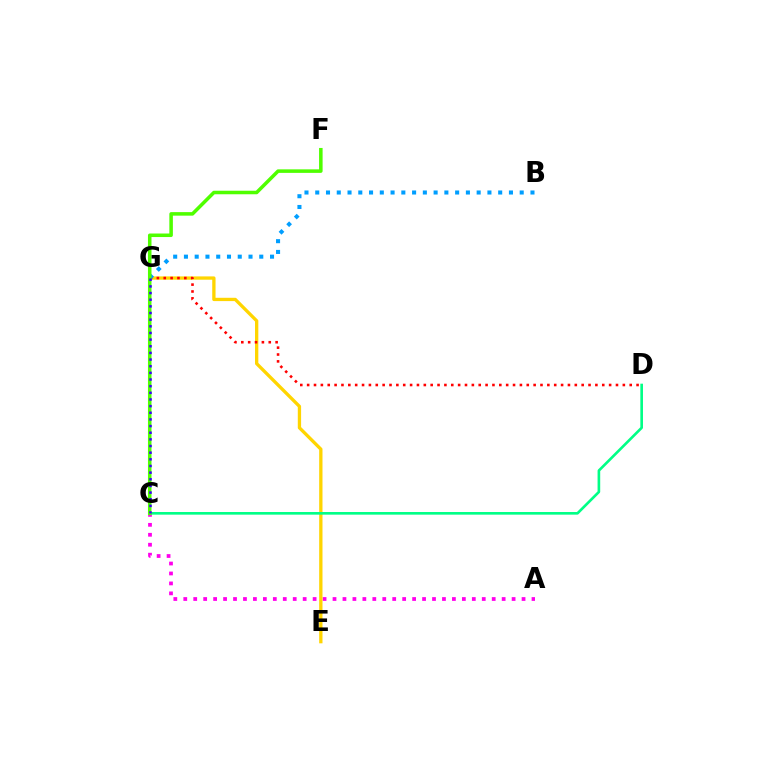{('A', 'C'): [{'color': '#ff00ed', 'line_style': 'dotted', 'thickness': 2.7}], ('E', 'G'): [{'color': '#ffd500', 'line_style': 'solid', 'thickness': 2.38}], ('D', 'G'): [{'color': '#ff0000', 'line_style': 'dotted', 'thickness': 1.86}], ('B', 'G'): [{'color': '#009eff', 'line_style': 'dotted', 'thickness': 2.92}], ('C', 'D'): [{'color': '#00ff86', 'line_style': 'solid', 'thickness': 1.9}], ('C', 'F'): [{'color': '#4fff00', 'line_style': 'solid', 'thickness': 2.54}], ('C', 'G'): [{'color': '#3700ff', 'line_style': 'dotted', 'thickness': 1.81}]}